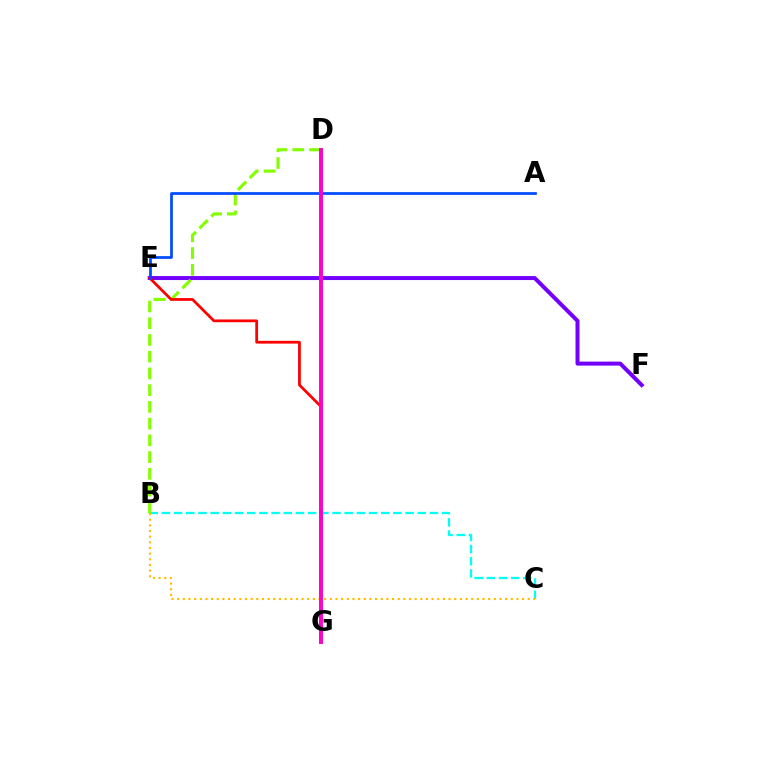{('E', 'F'): [{'color': '#7200ff', 'line_style': 'solid', 'thickness': 2.88}], ('B', 'C'): [{'color': '#00fff6', 'line_style': 'dashed', 'thickness': 1.66}, {'color': '#ffbd00', 'line_style': 'dotted', 'thickness': 1.54}], ('D', 'G'): [{'color': '#00ff39', 'line_style': 'solid', 'thickness': 2.67}, {'color': '#ff00cf', 'line_style': 'solid', 'thickness': 2.78}], ('B', 'D'): [{'color': '#84ff00', 'line_style': 'dashed', 'thickness': 2.27}], ('E', 'G'): [{'color': '#ff0000', 'line_style': 'solid', 'thickness': 1.99}], ('A', 'E'): [{'color': '#004bff', 'line_style': 'solid', 'thickness': 1.96}]}